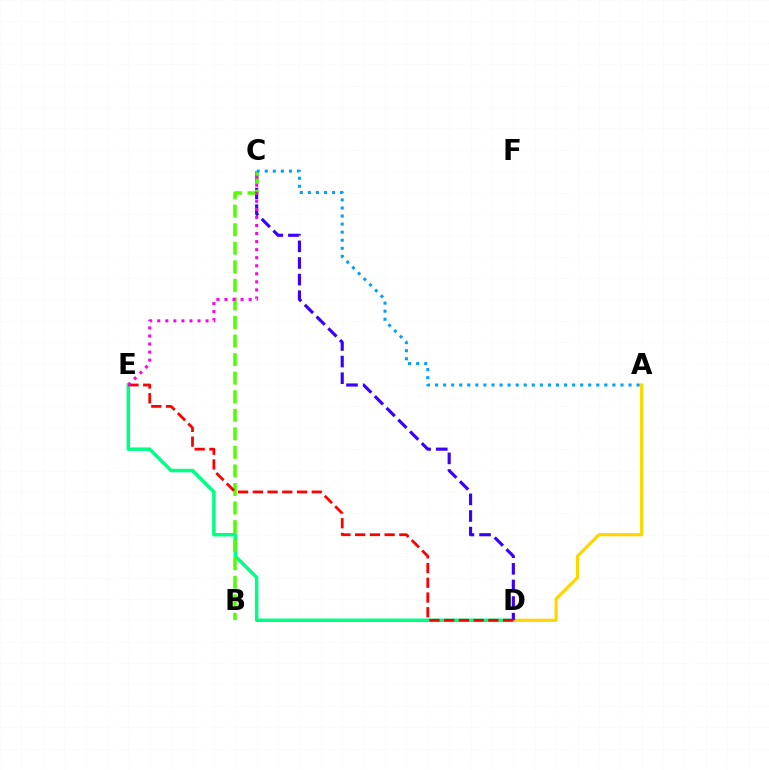{('D', 'E'): [{'color': '#00ff86', 'line_style': 'solid', 'thickness': 2.52}, {'color': '#ff0000', 'line_style': 'dashed', 'thickness': 2.0}], ('A', 'D'): [{'color': '#ffd500', 'line_style': 'solid', 'thickness': 2.28}], ('C', 'D'): [{'color': '#3700ff', 'line_style': 'dashed', 'thickness': 2.26}], ('B', 'C'): [{'color': '#4fff00', 'line_style': 'dashed', 'thickness': 2.52}], ('A', 'C'): [{'color': '#009eff', 'line_style': 'dotted', 'thickness': 2.19}], ('C', 'E'): [{'color': '#ff00ed', 'line_style': 'dotted', 'thickness': 2.19}]}